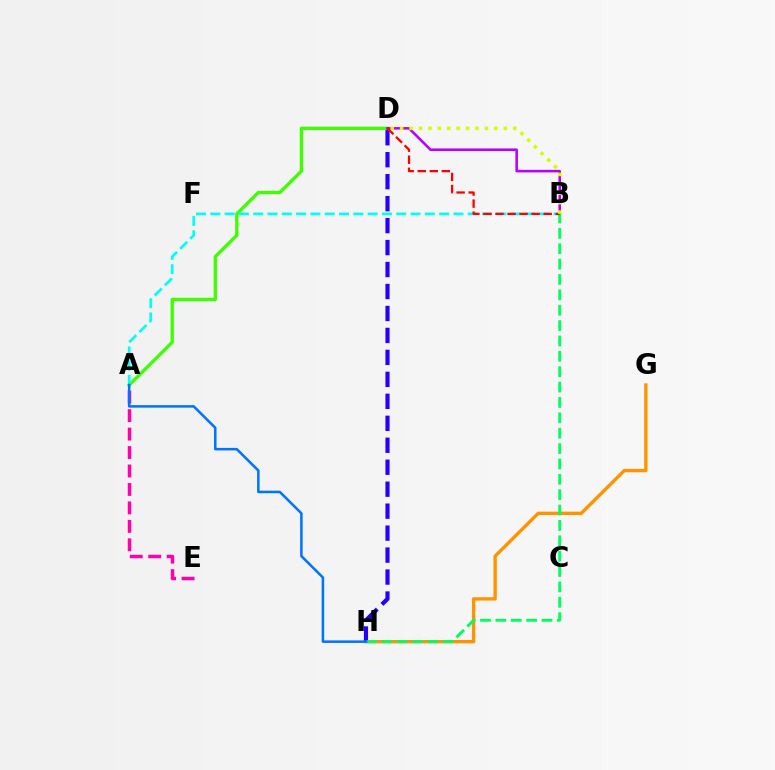{('A', 'D'): [{'color': '#3dff00', 'line_style': 'solid', 'thickness': 2.39}], ('B', 'D'): [{'color': '#b900ff', 'line_style': 'solid', 'thickness': 1.85}, {'color': '#ff0000', 'line_style': 'dashed', 'thickness': 1.64}, {'color': '#d1ff00', 'line_style': 'dotted', 'thickness': 2.56}], ('A', 'E'): [{'color': '#ff00ac', 'line_style': 'dashed', 'thickness': 2.51}], ('G', 'H'): [{'color': '#ff9400', 'line_style': 'solid', 'thickness': 2.42}], ('D', 'H'): [{'color': '#2500ff', 'line_style': 'dashed', 'thickness': 2.98}], ('A', 'B'): [{'color': '#00fff6', 'line_style': 'dashed', 'thickness': 1.94}], ('B', 'H'): [{'color': '#00ff5c', 'line_style': 'dashed', 'thickness': 2.09}], ('A', 'H'): [{'color': '#0074ff', 'line_style': 'solid', 'thickness': 1.83}]}